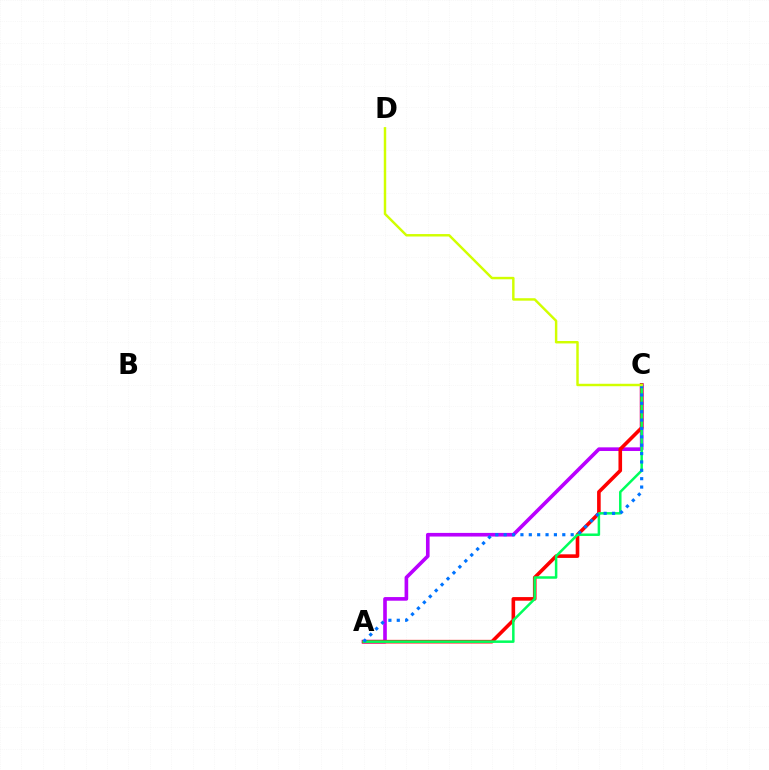{('A', 'C'): [{'color': '#b900ff', 'line_style': 'solid', 'thickness': 2.62}, {'color': '#ff0000', 'line_style': 'solid', 'thickness': 2.6}, {'color': '#00ff5c', 'line_style': 'solid', 'thickness': 1.8}, {'color': '#0074ff', 'line_style': 'dotted', 'thickness': 2.27}], ('C', 'D'): [{'color': '#d1ff00', 'line_style': 'solid', 'thickness': 1.76}]}